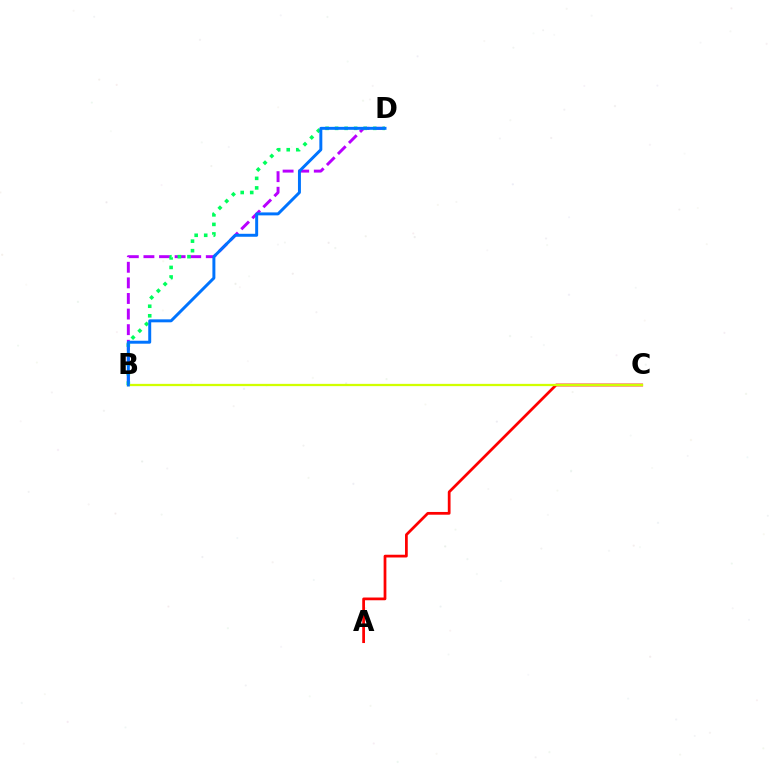{('B', 'D'): [{'color': '#b900ff', 'line_style': 'dashed', 'thickness': 2.12}, {'color': '#00ff5c', 'line_style': 'dotted', 'thickness': 2.59}, {'color': '#0074ff', 'line_style': 'solid', 'thickness': 2.13}], ('A', 'C'): [{'color': '#ff0000', 'line_style': 'solid', 'thickness': 1.98}], ('B', 'C'): [{'color': '#d1ff00', 'line_style': 'solid', 'thickness': 1.64}]}